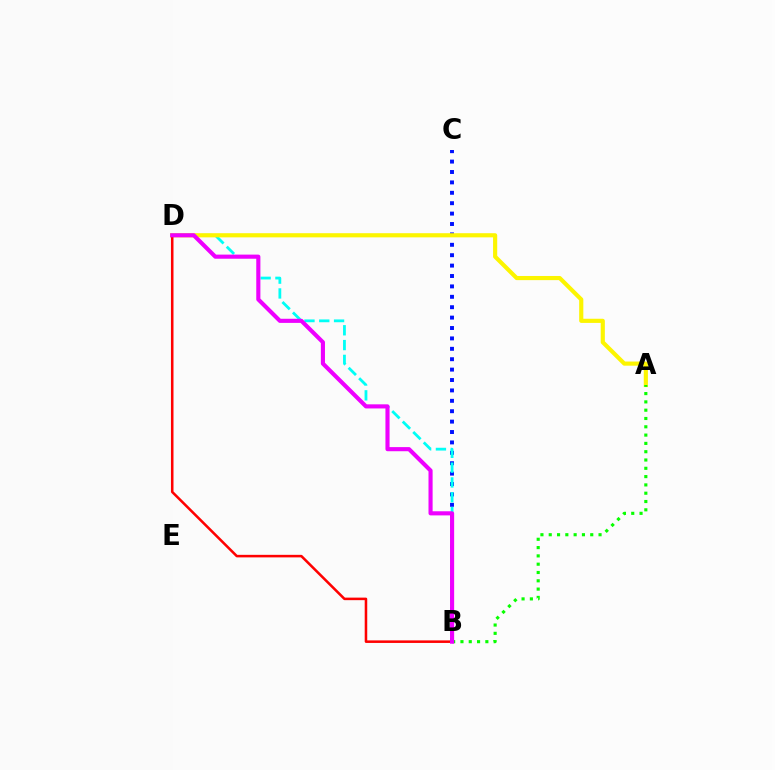{('B', 'C'): [{'color': '#0010ff', 'line_style': 'dotted', 'thickness': 2.83}], ('B', 'D'): [{'color': '#00fff6', 'line_style': 'dashed', 'thickness': 2.01}, {'color': '#ff0000', 'line_style': 'solid', 'thickness': 1.83}, {'color': '#ee00ff', 'line_style': 'solid', 'thickness': 2.96}], ('A', 'D'): [{'color': '#fcf500', 'line_style': 'solid', 'thickness': 2.99}], ('A', 'B'): [{'color': '#08ff00', 'line_style': 'dotted', 'thickness': 2.26}]}